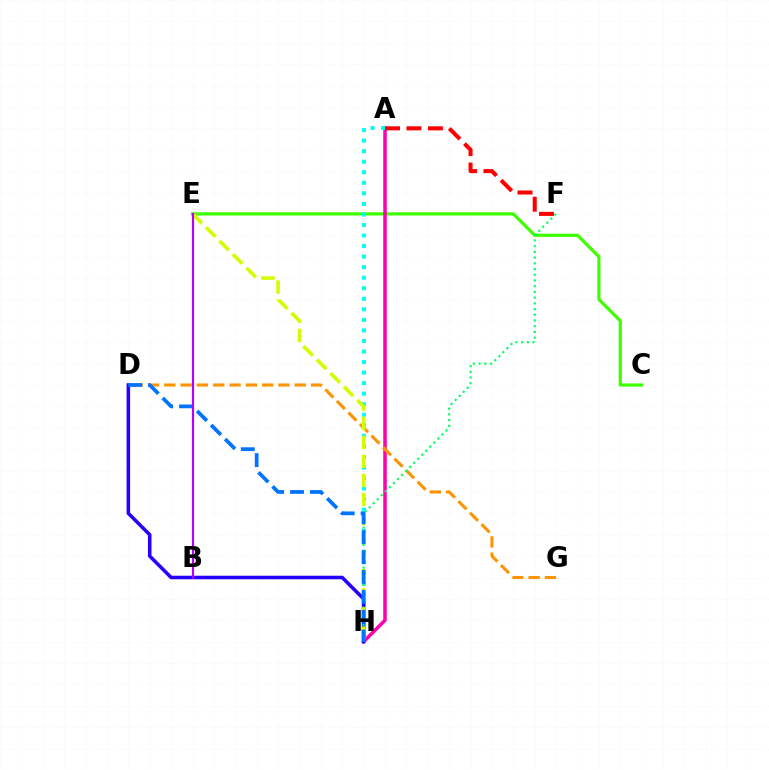{('C', 'E'): [{'color': '#3dff00', 'line_style': 'solid', 'thickness': 2.3}], ('A', 'H'): [{'color': '#ff00ac', 'line_style': 'solid', 'thickness': 2.52}, {'color': '#00fff6', 'line_style': 'dotted', 'thickness': 2.86}], ('D', 'G'): [{'color': '#ff9400', 'line_style': 'dashed', 'thickness': 2.22}], ('D', 'H'): [{'color': '#2500ff', 'line_style': 'solid', 'thickness': 2.55}, {'color': '#0074ff', 'line_style': 'dashed', 'thickness': 2.7}], ('F', 'H'): [{'color': '#00ff5c', 'line_style': 'dotted', 'thickness': 1.55}], ('E', 'H'): [{'color': '#d1ff00', 'line_style': 'dashed', 'thickness': 2.59}], ('A', 'F'): [{'color': '#ff0000', 'line_style': 'dashed', 'thickness': 2.91}], ('B', 'E'): [{'color': '#b900ff', 'line_style': 'solid', 'thickness': 1.57}]}